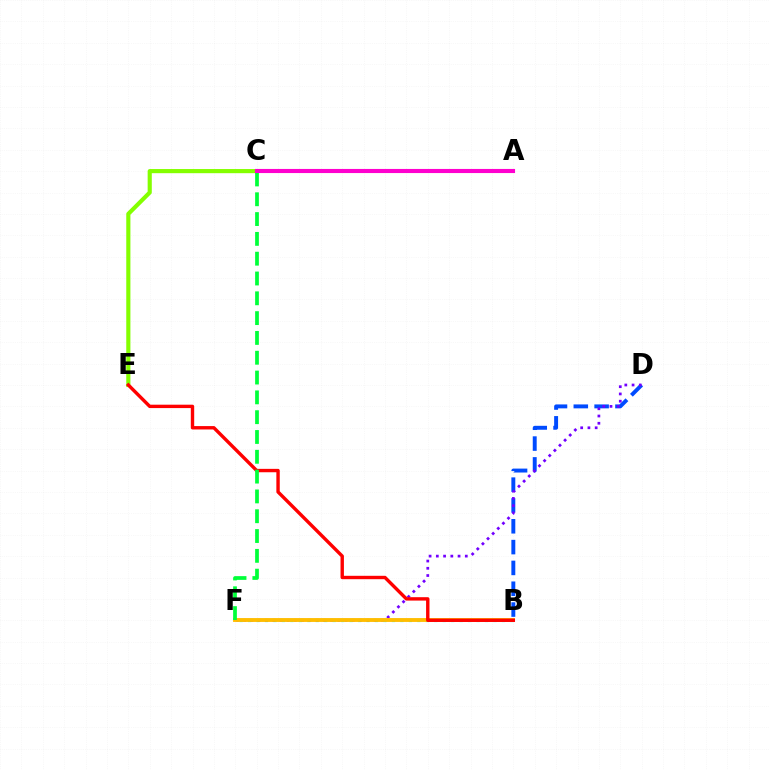{('B', 'D'): [{'color': '#004bff', 'line_style': 'dashed', 'thickness': 2.83}], ('B', 'F'): [{'color': '#00fff6', 'line_style': 'dotted', 'thickness': 2.3}, {'color': '#ffbd00', 'line_style': 'solid', 'thickness': 2.78}], ('D', 'F'): [{'color': '#7200ff', 'line_style': 'dotted', 'thickness': 1.97}], ('C', 'E'): [{'color': '#84ff00', 'line_style': 'solid', 'thickness': 2.98}], ('B', 'E'): [{'color': '#ff0000', 'line_style': 'solid', 'thickness': 2.44}], ('C', 'F'): [{'color': '#00ff39', 'line_style': 'dashed', 'thickness': 2.69}], ('A', 'C'): [{'color': '#ff00cf', 'line_style': 'solid', 'thickness': 2.96}]}